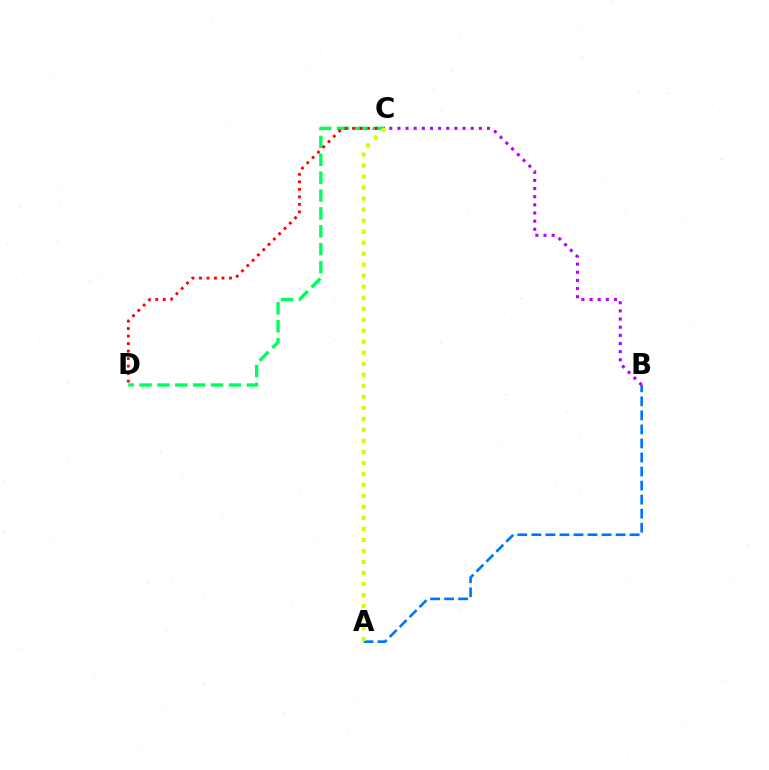{('C', 'D'): [{'color': '#00ff5c', 'line_style': 'dashed', 'thickness': 2.43}, {'color': '#ff0000', 'line_style': 'dotted', 'thickness': 2.04}], ('B', 'C'): [{'color': '#b900ff', 'line_style': 'dotted', 'thickness': 2.21}], ('A', 'B'): [{'color': '#0074ff', 'line_style': 'dashed', 'thickness': 1.91}], ('A', 'C'): [{'color': '#d1ff00', 'line_style': 'dotted', 'thickness': 2.99}]}